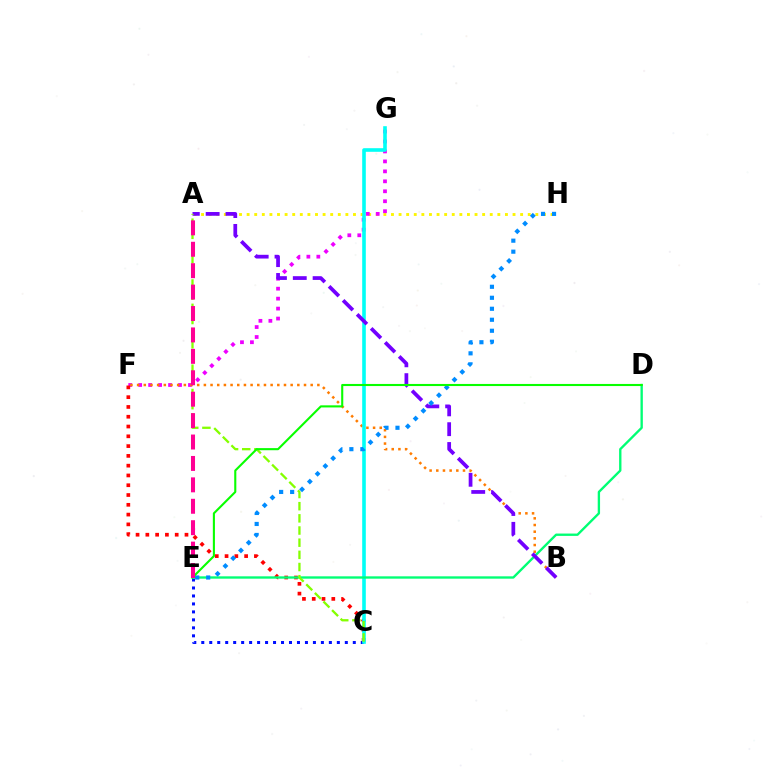{('C', 'E'): [{'color': '#0010ff', 'line_style': 'dotted', 'thickness': 2.17}], ('A', 'H'): [{'color': '#fcf500', 'line_style': 'dotted', 'thickness': 2.06}], ('F', 'G'): [{'color': '#ee00ff', 'line_style': 'dotted', 'thickness': 2.71}], ('C', 'F'): [{'color': '#ff0000', 'line_style': 'dotted', 'thickness': 2.66}], ('B', 'F'): [{'color': '#ff7c00', 'line_style': 'dotted', 'thickness': 1.81}], ('C', 'G'): [{'color': '#00fff6', 'line_style': 'solid', 'thickness': 2.6}], ('D', 'E'): [{'color': '#00ff74', 'line_style': 'solid', 'thickness': 1.69}, {'color': '#08ff00', 'line_style': 'solid', 'thickness': 1.51}], ('A', 'B'): [{'color': '#7200ff', 'line_style': 'dashed', 'thickness': 2.69}], ('A', 'C'): [{'color': '#84ff00', 'line_style': 'dashed', 'thickness': 1.65}], ('E', 'H'): [{'color': '#008cff', 'line_style': 'dotted', 'thickness': 2.99}], ('A', 'E'): [{'color': '#ff0094', 'line_style': 'dashed', 'thickness': 2.91}]}